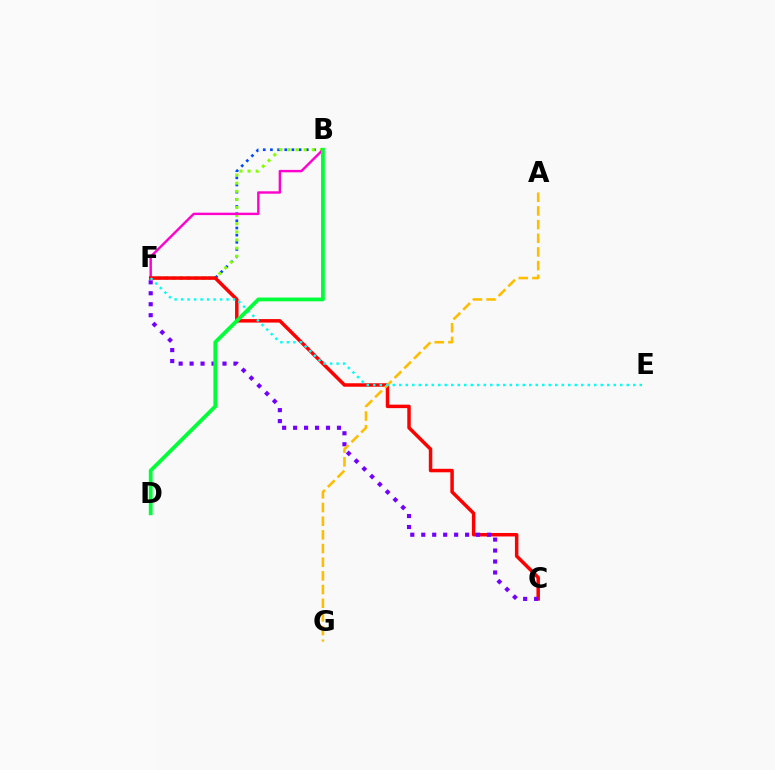{('B', 'F'): [{'color': '#004bff', 'line_style': 'dotted', 'thickness': 1.95}, {'color': '#84ff00', 'line_style': 'dotted', 'thickness': 2.2}, {'color': '#ff00cf', 'line_style': 'solid', 'thickness': 1.75}], ('C', 'F'): [{'color': '#ff0000', 'line_style': 'solid', 'thickness': 2.51}, {'color': '#7200ff', 'line_style': 'dotted', 'thickness': 2.98}], ('A', 'G'): [{'color': '#ffbd00', 'line_style': 'dashed', 'thickness': 1.86}], ('E', 'F'): [{'color': '#00fff6', 'line_style': 'dotted', 'thickness': 1.77}], ('B', 'D'): [{'color': '#00ff39', 'line_style': 'solid', 'thickness': 2.73}]}